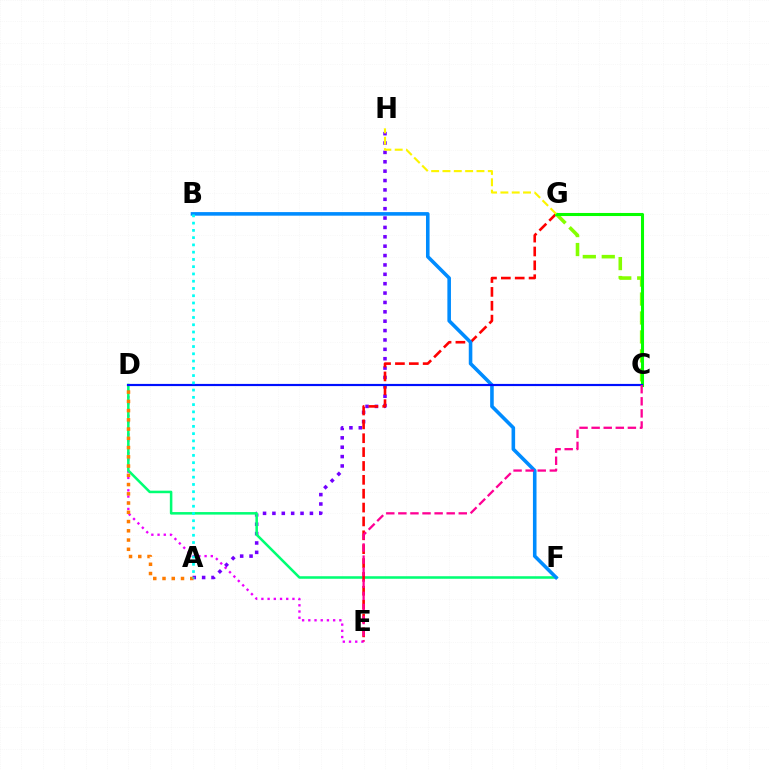{('D', 'E'): [{'color': '#ee00ff', 'line_style': 'dotted', 'thickness': 1.69}], ('A', 'H'): [{'color': '#7200ff', 'line_style': 'dotted', 'thickness': 2.55}], ('D', 'F'): [{'color': '#00ff74', 'line_style': 'solid', 'thickness': 1.83}], ('C', 'G'): [{'color': '#84ff00', 'line_style': 'dashed', 'thickness': 2.57}, {'color': '#08ff00', 'line_style': 'solid', 'thickness': 2.21}], ('E', 'G'): [{'color': '#ff0000', 'line_style': 'dashed', 'thickness': 1.88}], ('A', 'D'): [{'color': '#ff7c00', 'line_style': 'dotted', 'thickness': 2.51}], ('B', 'F'): [{'color': '#008cff', 'line_style': 'solid', 'thickness': 2.58}], ('C', 'D'): [{'color': '#0010ff', 'line_style': 'solid', 'thickness': 1.57}], ('C', 'E'): [{'color': '#ff0094', 'line_style': 'dashed', 'thickness': 1.64}], ('G', 'H'): [{'color': '#fcf500', 'line_style': 'dashed', 'thickness': 1.54}], ('A', 'B'): [{'color': '#00fff6', 'line_style': 'dotted', 'thickness': 1.97}]}